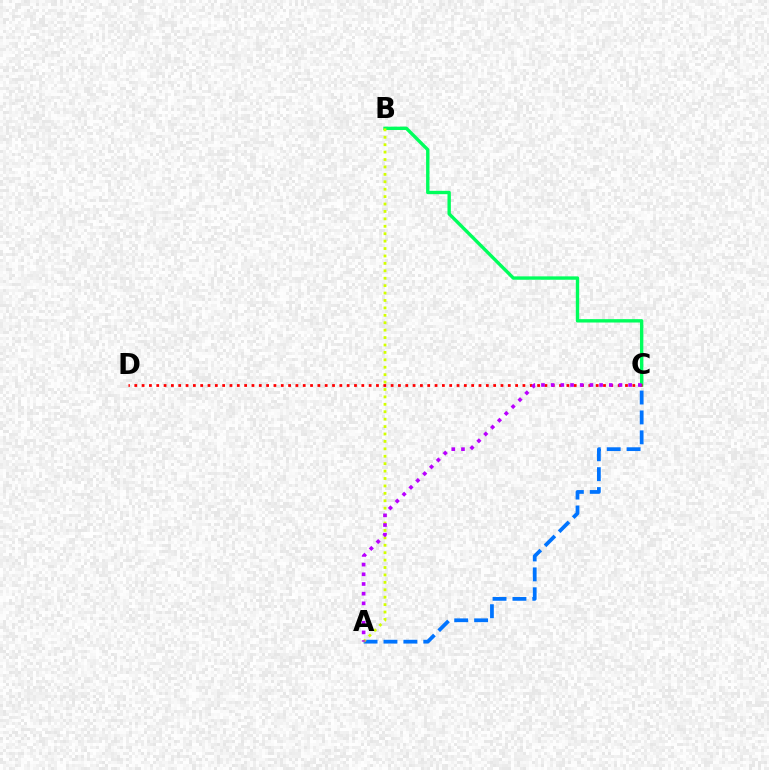{('B', 'C'): [{'color': '#00ff5c', 'line_style': 'solid', 'thickness': 2.43}], ('C', 'D'): [{'color': '#ff0000', 'line_style': 'dotted', 'thickness': 1.99}], ('A', 'C'): [{'color': '#0074ff', 'line_style': 'dashed', 'thickness': 2.7}, {'color': '#b900ff', 'line_style': 'dotted', 'thickness': 2.63}], ('A', 'B'): [{'color': '#d1ff00', 'line_style': 'dotted', 'thickness': 2.02}]}